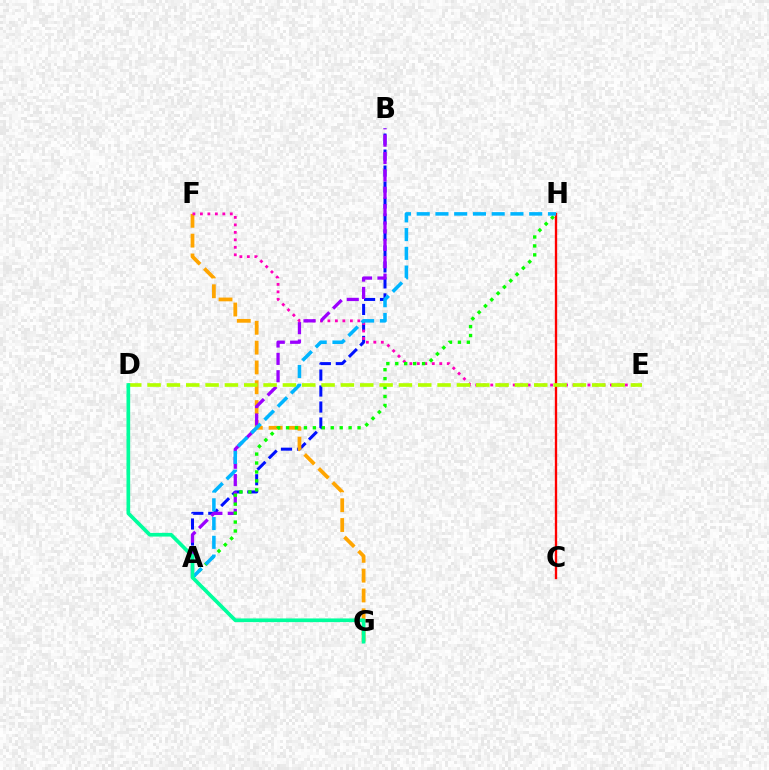{('A', 'B'): [{'color': '#0010ff', 'line_style': 'dashed', 'thickness': 2.17}, {'color': '#9b00ff', 'line_style': 'dashed', 'thickness': 2.36}], ('F', 'G'): [{'color': '#ffa500', 'line_style': 'dashed', 'thickness': 2.69}], ('E', 'F'): [{'color': '#ff00bd', 'line_style': 'dotted', 'thickness': 2.03}], ('A', 'H'): [{'color': '#08ff00', 'line_style': 'dotted', 'thickness': 2.43}, {'color': '#00b5ff', 'line_style': 'dashed', 'thickness': 2.55}], ('C', 'H'): [{'color': '#ff0000', 'line_style': 'solid', 'thickness': 1.69}], ('D', 'E'): [{'color': '#b3ff00', 'line_style': 'dashed', 'thickness': 2.63}], ('D', 'G'): [{'color': '#00ff9d', 'line_style': 'solid', 'thickness': 2.65}]}